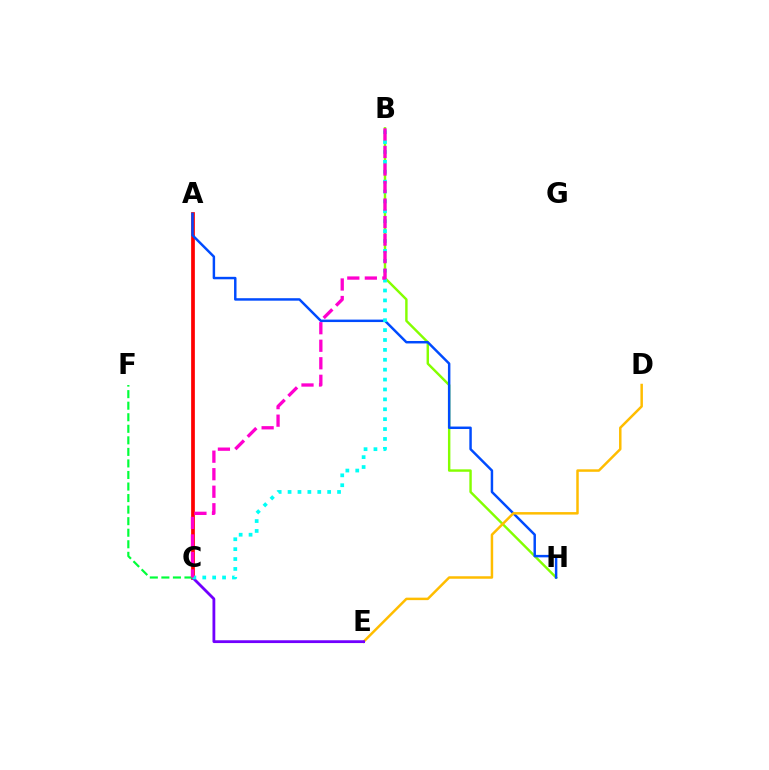{('B', 'H'): [{'color': '#84ff00', 'line_style': 'solid', 'thickness': 1.75}], ('A', 'C'): [{'color': '#ff0000', 'line_style': 'solid', 'thickness': 2.68}], ('A', 'H'): [{'color': '#004bff', 'line_style': 'solid', 'thickness': 1.78}], ('D', 'E'): [{'color': '#ffbd00', 'line_style': 'solid', 'thickness': 1.79}], ('C', 'E'): [{'color': '#7200ff', 'line_style': 'solid', 'thickness': 2.02}], ('B', 'C'): [{'color': '#00fff6', 'line_style': 'dotted', 'thickness': 2.69}, {'color': '#ff00cf', 'line_style': 'dashed', 'thickness': 2.38}], ('C', 'F'): [{'color': '#00ff39', 'line_style': 'dashed', 'thickness': 1.57}]}